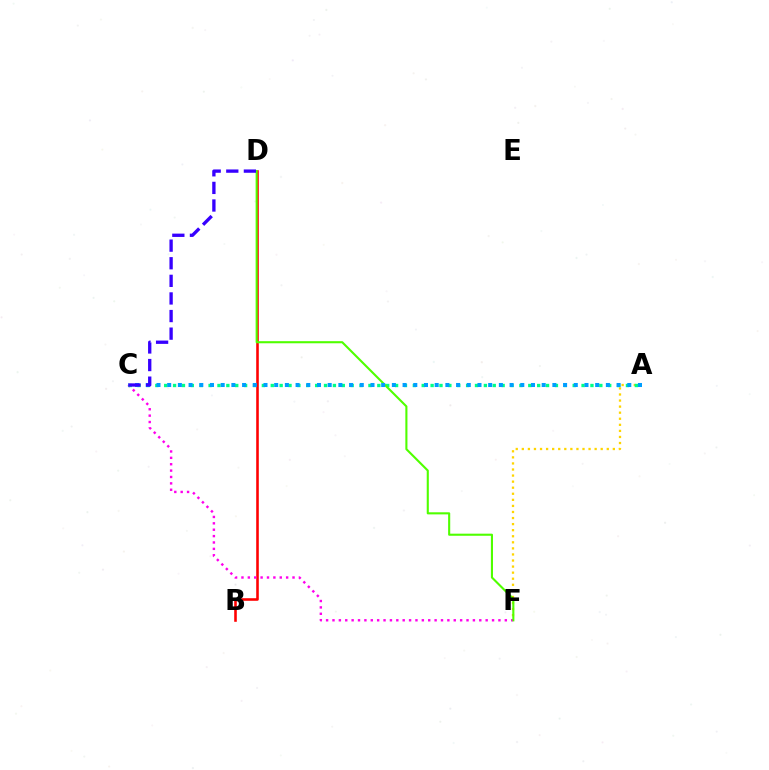{('A', 'F'): [{'color': '#ffd500', 'line_style': 'dotted', 'thickness': 1.65}], ('B', 'D'): [{'color': '#ff0000', 'line_style': 'solid', 'thickness': 1.86}], ('C', 'F'): [{'color': '#ff00ed', 'line_style': 'dotted', 'thickness': 1.73}], ('A', 'C'): [{'color': '#00ff86', 'line_style': 'dotted', 'thickness': 2.41}, {'color': '#009eff', 'line_style': 'dotted', 'thickness': 2.91}], ('D', 'F'): [{'color': '#4fff00', 'line_style': 'solid', 'thickness': 1.51}], ('C', 'D'): [{'color': '#3700ff', 'line_style': 'dashed', 'thickness': 2.39}]}